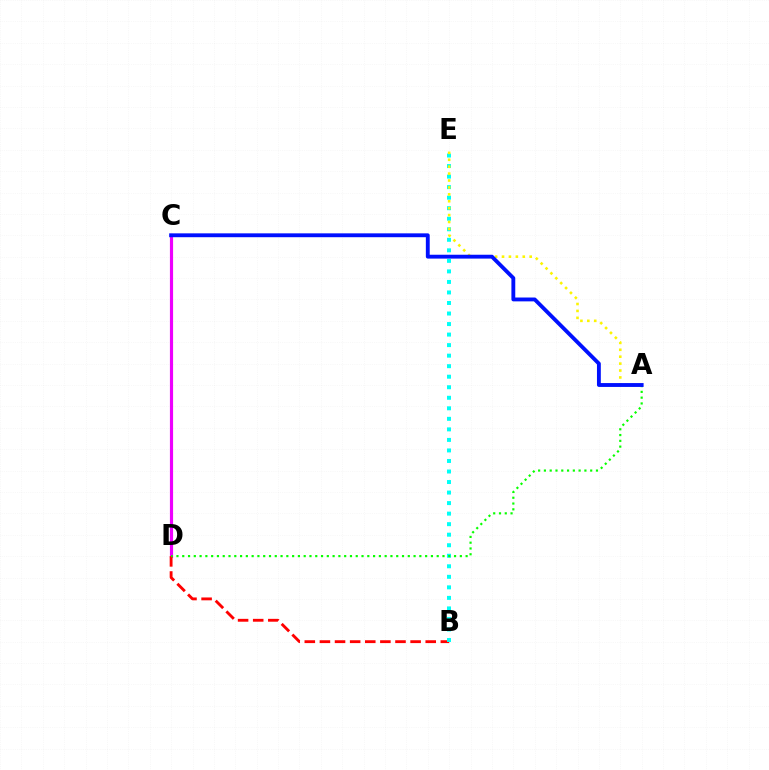{('C', 'D'): [{'color': '#ee00ff', 'line_style': 'solid', 'thickness': 2.28}], ('B', 'D'): [{'color': '#ff0000', 'line_style': 'dashed', 'thickness': 2.05}], ('B', 'E'): [{'color': '#00fff6', 'line_style': 'dotted', 'thickness': 2.86}], ('A', 'E'): [{'color': '#fcf500', 'line_style': 'dotted', 'thickness': 1.88}], ('A', 'D'): [{'color': '#08ff00', 'line_style': 'dotted', 'thickness': 1.57}], ('A', 'C'): [{'color': '#0010ff', 'line_style': 'solid', 'thickness': 2.78}]}